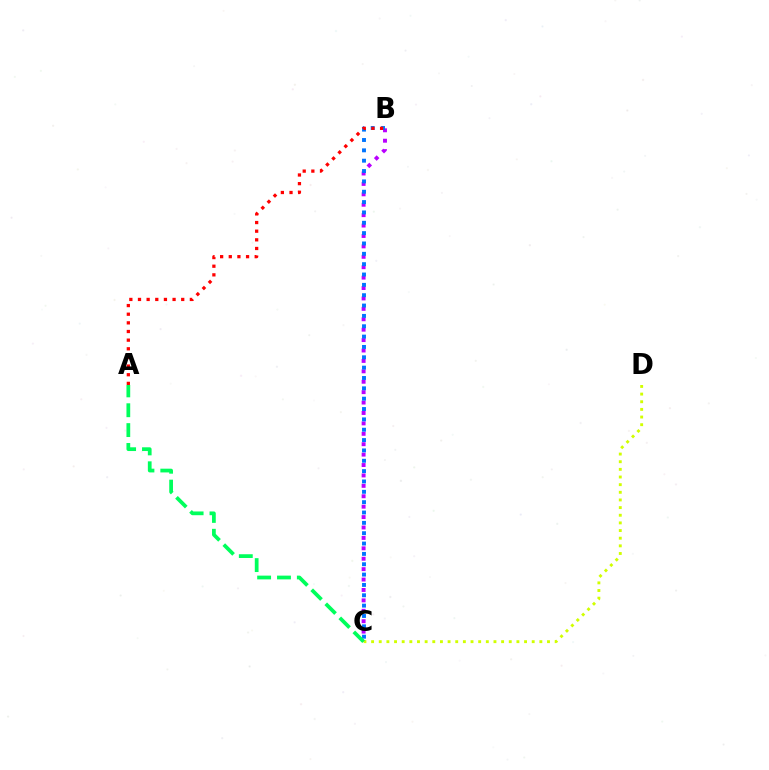{('B', 'C'): [{'color': '#b900ff', 'line_style': 'dotted', 'thickness': 2.83}, {'color': '#0074ff', 'line_style': 'dotted', 'thickness': 2.81}], ('C', 'D'): [{'color': '#d1ff00', 'line_style': 'dotted', 'thickness': 2.08}], ('A', 'C'): [{'color': '#00ff5c', 'line_style': 'dashed', 'thickness': 2.7}], ('A', 'B'): [{'color': '#ff0000', 'line_style': 'dotted', 'thickness': 2.35}]}